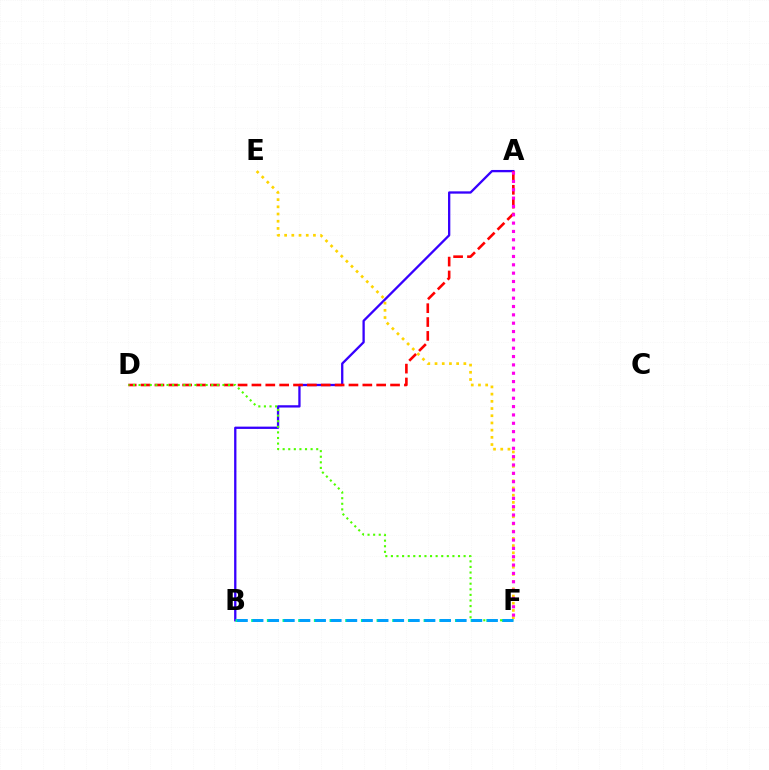{('A', 'B'): [{'color': '#3700ff', 'line_style': 'solid', 'thickness': 1.66}], ('A', 'D'): [{'color': '#ff0000', 'line_style': 'dashed', 'thickness': 1.88}], ('B', 'F'): [{'color': '#00ff86', 'line_style': 'dashed', 'thickness': 2.13}, {'color': '#009eff', 'line_style': 'dashed', 'thickness': 2.12}], ('E', 'F'): [{'color': '#ffd500', 'line_style': 'dotted', 'thickness': 1.96}], ('D', 'F'): [{'color': '#4fff00', 'line_style': 'dotted', 'thickness': 1.52}], ('A', 'F'): [{'color': '#ff00ed', 'line_style': 'dotted', 'thickness': 2.27}]}